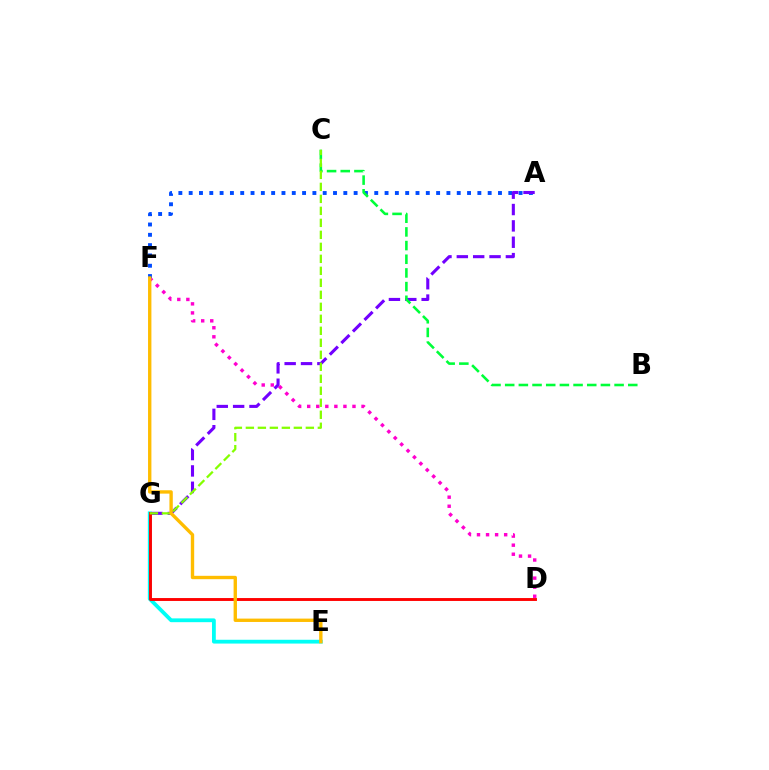{('E', 'G'): [{'color': '#00fff6', 'line_style': 'solid', 'thickness': 2.73}], ('D', 'F'): [{'color': '#ff00cf', 'line_style': 'dotted', 'thickness': 2.46}], ('A', 'F'): [{'color': '#004bff', 'line_style': 'dotted', 'thickness': 2.8}], ('A', 'G'): [{'color': '#7200ff', 'line_style': 'dashed', 'thickness': 2.22}], ('B', 'C'): [{'color': '#00ff39', 'line_style': 'dashed', 'thickness': 1.86}], ('D', 'G'): [{'color': '#ff0000', 'line_style': 'solid', 'thickness': 2.09}], ('C', 'G'): [{'color': '#84ff00', 'line_style': 'dashed', 'thickness': 1.63}], ('E', 'F'): [{'color': '#ffbd00', 'line_style': 'solid', 'thickness': 2.42}]}